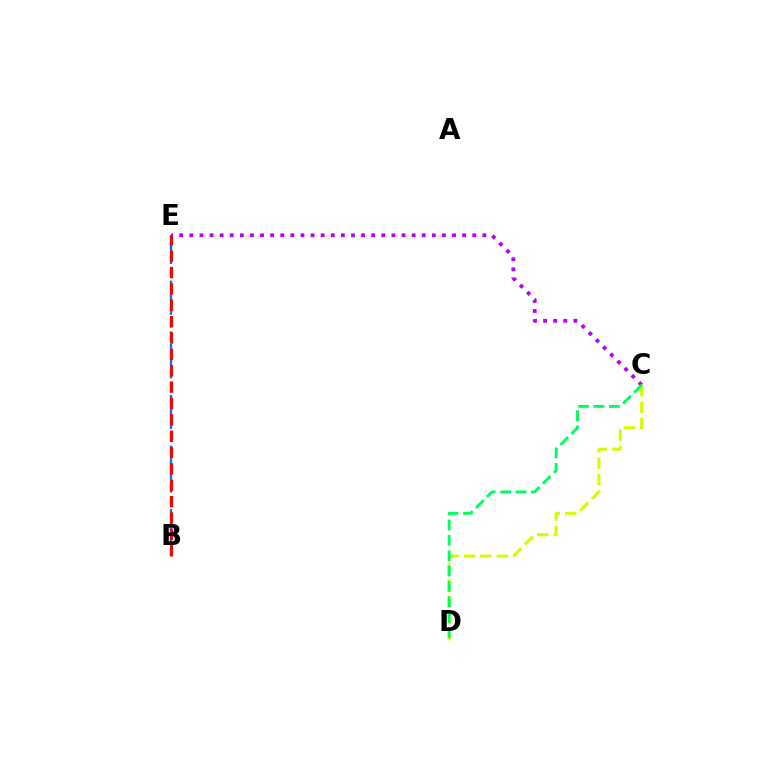{('B', 'E'): [{'color': '#0074ff', 'line_style': 'dashed', 'thickness': 1.72}, {'color': '#ff0000', 'line_style': 'dashed', 'thickness': 2.22}], ('C', 'D'): [{'color': '#d1ff00', 'line_style': 'dashed', 'thickness': 2.23}, {'color': '#00ff5c', 'line_style': 'dashed', 'thickness': 2.09}], ('C', 'E'): [{'color': '#b900ff', 'line_style': 'dotted', 'thickness': 2.75}]}